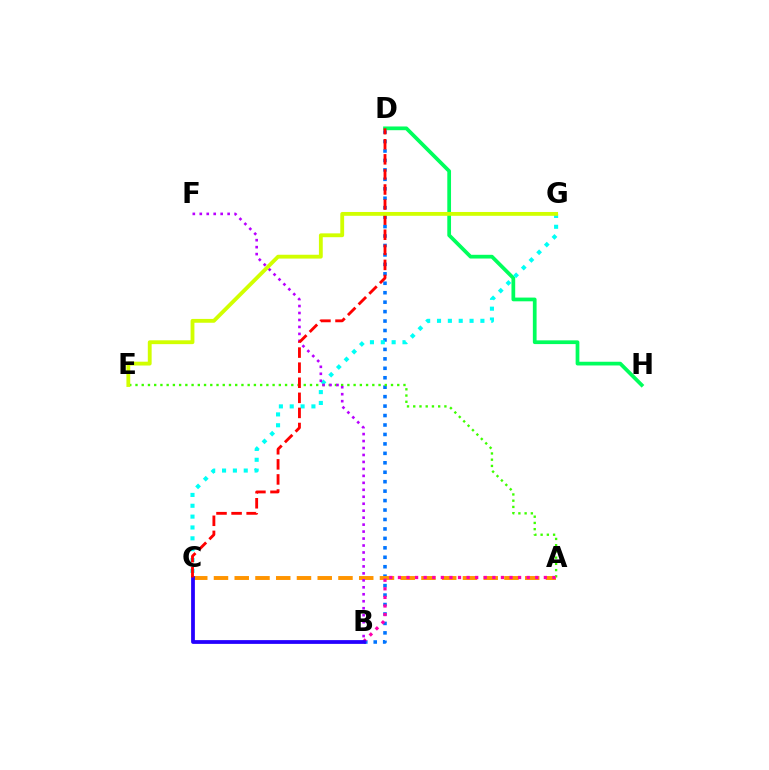{('B', 'D'): [{'color': '#0074ff', 'line_style': 'dotted', 'thickness': 2.57}], ('A', 'E'): [{'color': '#3dff00', 'line_style': 'dotted', 'thickness': 1.69}], ('A', 'C'): [{'color': '#ff9400', 'line_style': 'dashed', 'thickness': 2.82}], ('D', 'H'): [{'color': '#00ff5c', 'line_style': 'solid', 'thickness': 2.69}], ('A', 'B'): [{'color': '#ff00ac', 'line_style': 'dotted', 'thickness': 2.33}], ('B', 'C'): [{'color': '#2500ff', 'line_style': 'solid', 'thickness': 2.71}], ('C', 'G'): [{'color': '#00fff6', 'line_style': 'dotted', 'thickness': 2.95}], ('B', 'F'): [{'color': '#b900ff', 'line_style': 'dotted', 'thickness': 1.89}], ('C', 'D'): [{'color': '#ff0000', 'line_style': 'dashed', 'thickness': 2.05}], ('E', 'G'): [{'color': '#d1ff00', 'line_style': 'solid', 'thickness': 2.76}]}